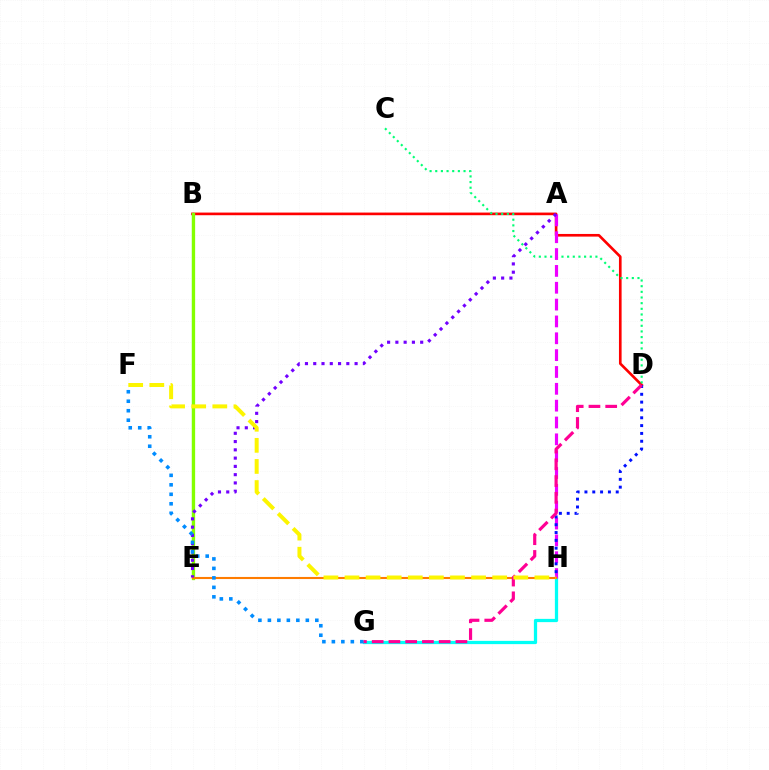{('G', 'H'): [{'color': '#00fff6', 'line_style': 'solid', 'thickness': 2.34}], ('B', 'D'): [{'color': '#ff0000', 'line_style': 'solid', 'thickness': 1.91}], ('B', 'E'): [{'color': '#08ff00', 'line_style': 'solid', 'thickness': 1.56}, {'color': '#84ff00', 'line_style': 'solid', 'thickness': 2.35}], ('C', 'D'): [{'color': '#00ff74', 'line_style': 'dotted', 'thickness': 1.54}], ('A', 'H'): [{'color': '#ee00ff', 'line_style': 'dashed', 'thickness': 2.29}], ('E', 'H'): [{'color': '#ff7c00', 'line_style': 'solid', 'thickness': 1.51}], ('A', 'E'): [{'color': '#7200ff', 'line_style': 'dotted', 'thickness': 2.25}], ('D', 'H'): [{'color': '#0010ff', 'line_style': 'dotted', 'thickness': 2.13}], ('F', 'G'): [{'color': '#008cff', 'line_style': 'dotted', 'thickness': 2.58}], ('D', 'G'): [{'color': '#ff0094', 'line_style': 'dashed', 'thickness': 2.28}], ('F', 'H'): [{'color': '#fcf500', 'line_style': 'dashed', 'thickness': 2.87}]}